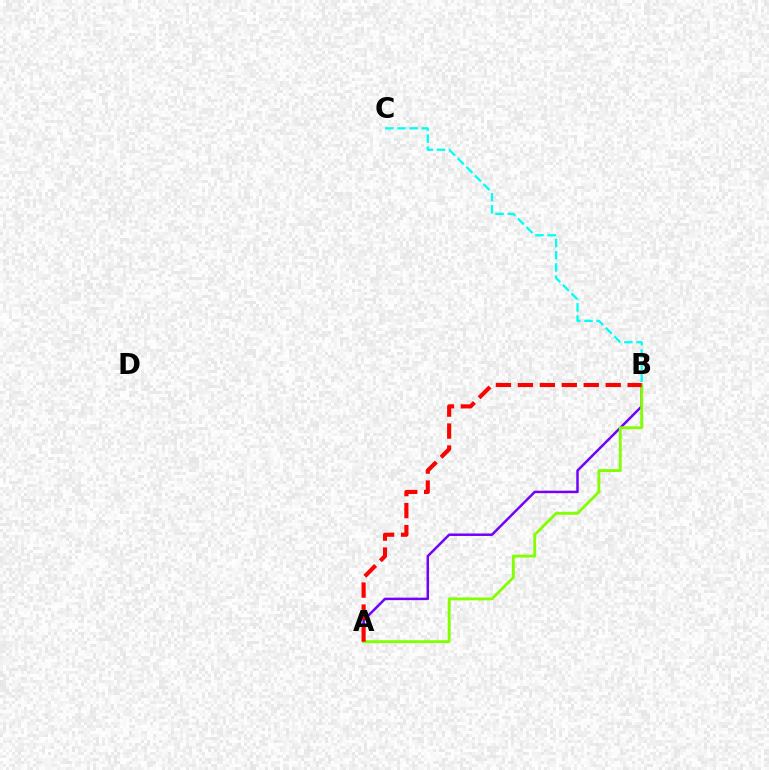{('A', 'B'): [{'color': '#7200ff', 'line_style': 'solid', 'thickness': 1.79}, {'color': '#84ff00', 'line_style': 'solid', 'thickness': 2.07}, {'color': '#ff0000', 'line_style': 'dashed', 'thickness': 2.98}], ('B', 'C'): [{'color': '#00fff6', 'line_style': 'dashed', 'thickness': 1.66}]}